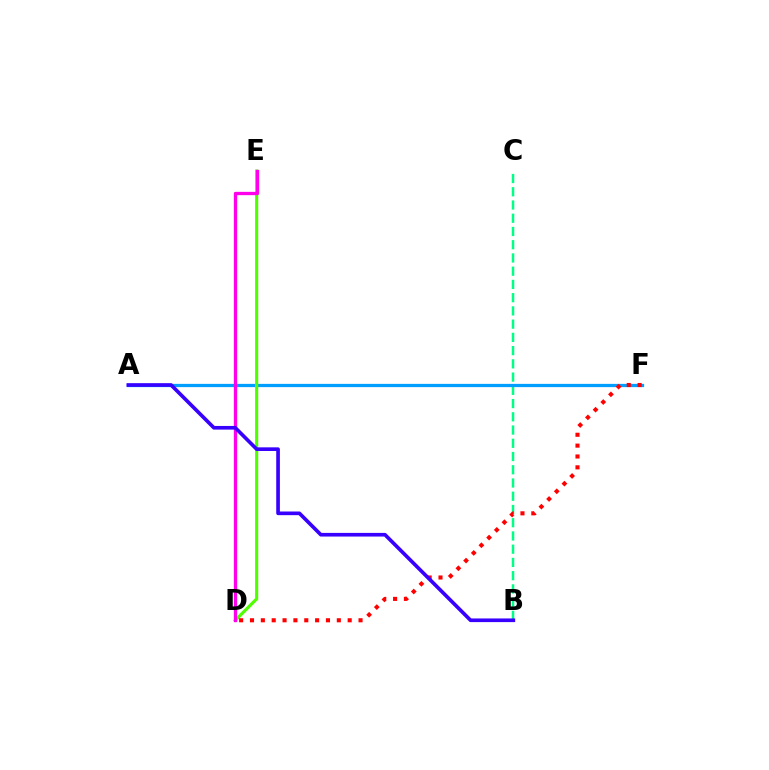{('B', 'C'): [{'color': '#00ff86', 'line_style': 'dashed', 'thickness': 1.8}], ('D', 'E'): [{'color': '#ffd500', 'line_style': 'solid', 'thickness': 2.09}, {'color': '#4fff00', 'line_style': 'solid', 'thickness': 2.25}, {'color': '#ff00ed', 'line_style': 'solid', 'thickness': 2.39}], ('A', 'F'): [{'color': '#009eff', 'line_style': 'solid', 'thickness': 2.34}], ('D', 'F'): [{'color': '#ff0000', 'line_style': 'dotted', 'thickness': 2.95}], ('A', 'B'): [{'color': '#3700ff', 'line_style': 'solid', 'thickness': 2.63}]}